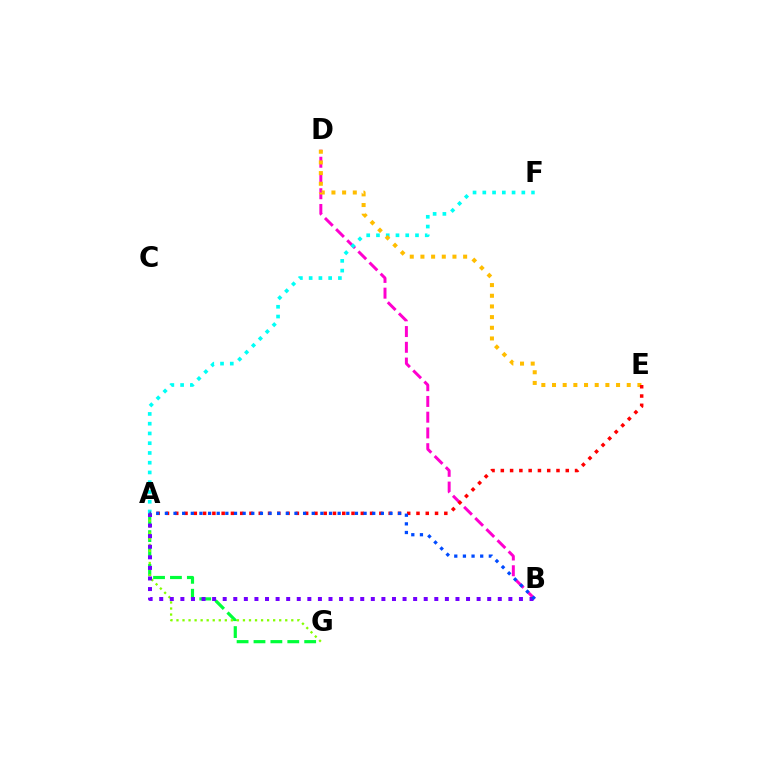{('B', 'D'): [{'color': '#ff00cf', 'line_style': 'dashed', 'thickness': 2.14}], ('A', 'G'): [{'color': '#00ff39', 'line_style': 'dashed', 'thickness': 2.3}, {'color': '#84ff00', 'line_style': 'dotted', 'thickness': 1.64}], ('A', 'B'): [{'color': '#7200ff', 'line_style': 'dotted', 'thickness': 2.87}, {'color': '#004bff', 'line_style': 'dotted', 'thickness': 2.35}], ('A', 'F'): [{'color': '#00fff6', 'line_style': 'dotted', 'thickness': 2.65}], ('D', 'E'): [{'color': '#ffbd00', 'line_style': 'dotted', 'thickness': 2.9}], ('A', 'E'): [{'color': '#ff0000', 'line_style': 'dotted', 'thickness': 2.52}]}